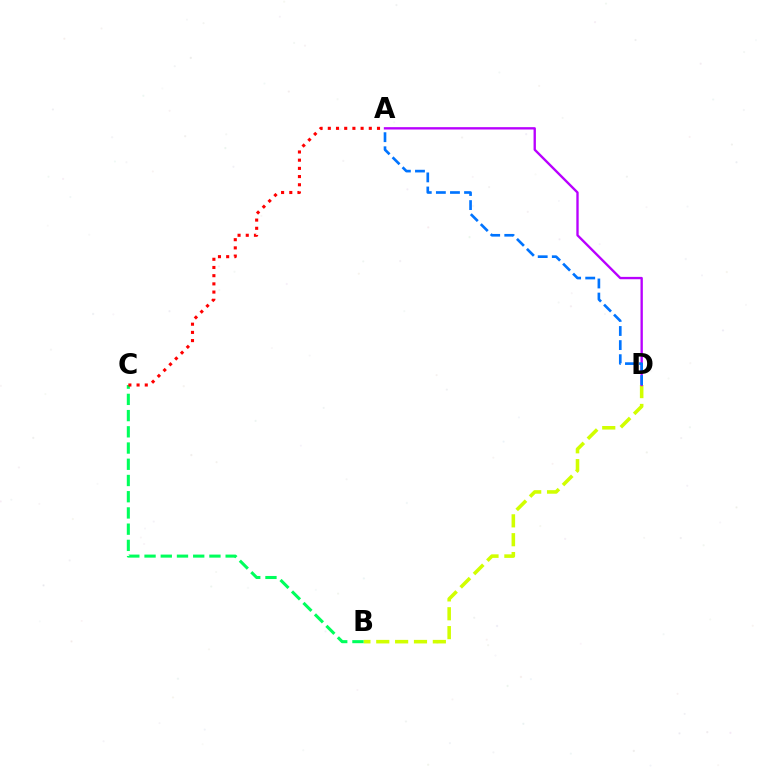{('B', 'D'): [{'color': '#d1ff00', 'line_style': 'dashed', 'thickness': 2.56}], ('A', 'D'): [{'color': '#b900ff', 'line_style': 'solid', 'thickness': 1.69}, {'color': '#0074ff', 'line_style': 'dashed', 'thickness': 1.91}], ('B', 'C'): [{'color': '#00ff5c', 'line_style': 'dashed', 'thickness': 2.2}], ('A', 'C'): [{'color': '#ff0000', 'line_style': 'dotted', 'thickness': 2.23}]}